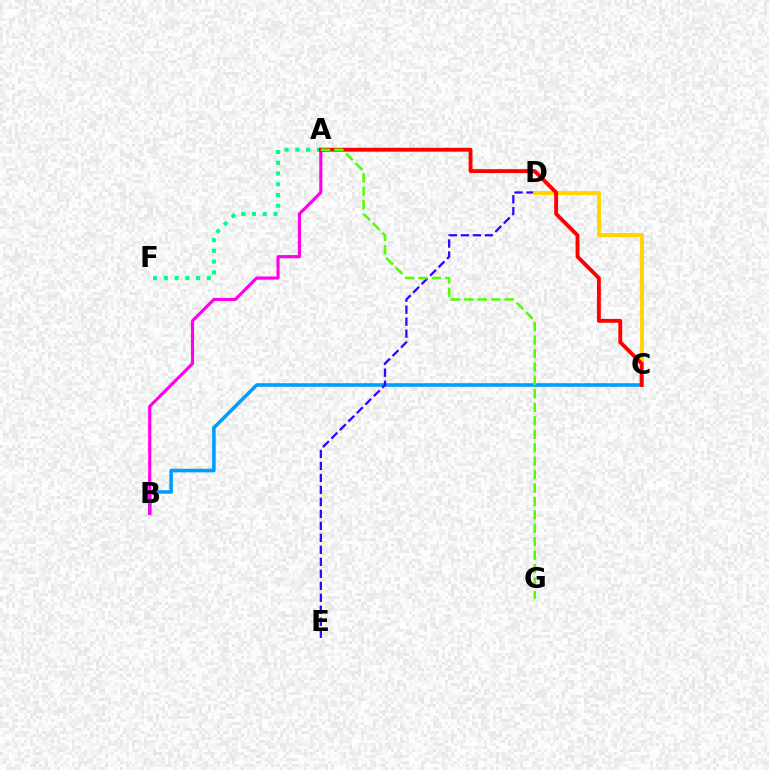{('B', 'C'): [{'color': '#009eff', 'line_style': 'solid', 'thickness': 2.58}], ('A', 'B'): [{'color': '#ff00ed', 'line_style': 'solid', 'thickness': 2.26}], ('A', 'F'): [{'color': '#00ff86', 'line_style': 'dotted', 'thickness': 2.92}], ('D', 'E'): [{'color': '#3700ff', 'line_style': 'dashed', 'thickness': 1.63}], ('C', 'D'): [{'color': '#ffd500', 'line_style': 'solid', 'thickness': 2.78}], ('A', 'C'): [{'color': '#ff0000', 'line_style': 'solid', 'thickness': 2.79}], ('A', 'G'): [{'color': '#4fff00', 'line_style': 'dashed', 'thickness': 1.83}]}